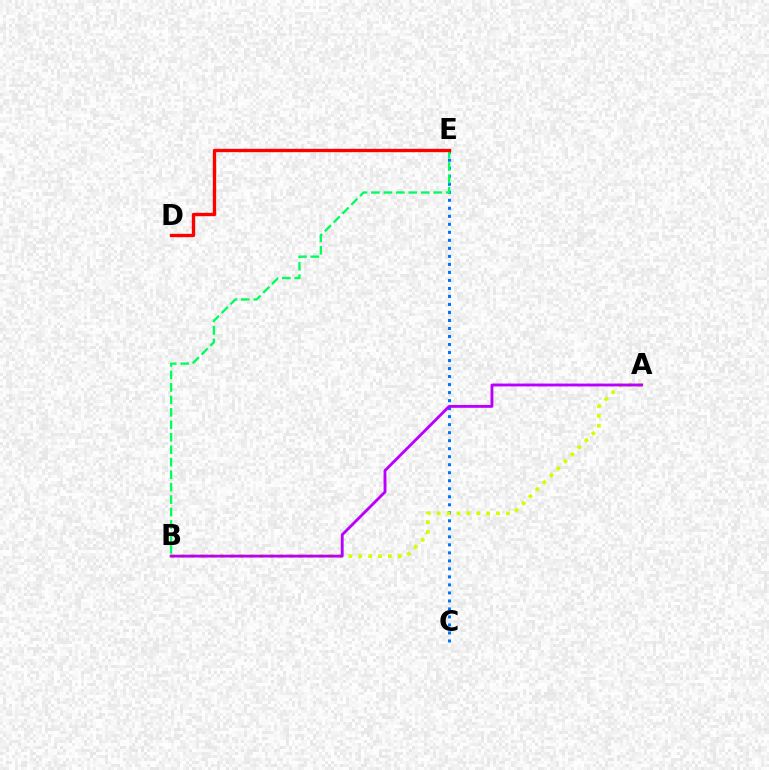{('C', 'E'): [{'color': '#0074ff', 'line_style': 'dotted', 'thickness': 2.18}], ('A', 'B'): [{'color': '#d1ff00', 'line_style': 'dotted', 'thickness': 2.68}, {'color': '#b900ff', 'line_style': 'solid', 'thickness': 2.06}], ('B', 'E'): [{'color': '#00ff5c', 'line_style': 'dashed', 'thickness': 1.69}], ('D', 'E'): [{'color': '#ff0000', 'line_style': 'solid', 'thickness': 2.42}]}